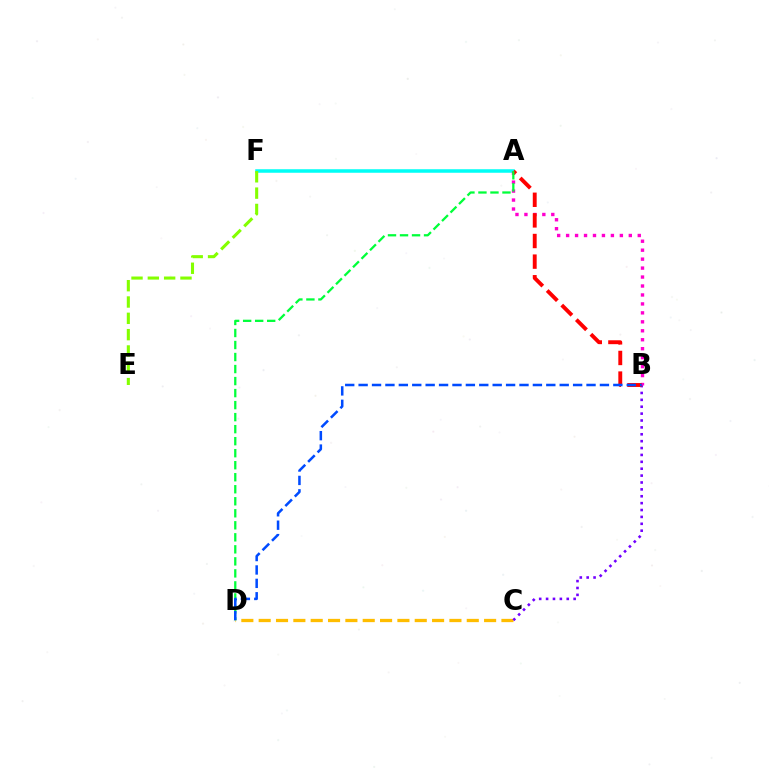{('A', 'F'): [{'color': '#00fff6', 'line_style': 'solid', 'thickness': 2.53}], ('E', 'F'): [{'color': '#84ff00', 'line_style': 'dashed', 'thickness': 2.22}], ('C', 'D'): [{'color': '#ffbd00', 'line_style': 'dashed', 'thickness': 2.36}], ('B', 'C'): [{'color': '#7200ff', 'line_style': 'dotted', 'thickness': 1.87}], ('A', 'B'): [{'color': '#ff00cf', 'line_style': 'dotted', 'thickness': 2.43}, {'color': '#ff0000', 'line_style': 'dashed', 'thickness': 2.8}], ('A', 'D'): [{'color': '#00ff39', 'line_style': 'dashed', 'thickness': 1.63}], ('B', 'D'): [{'color': '#004bff', 'line_style': 'dashed', 'thickness': 1.82}]}